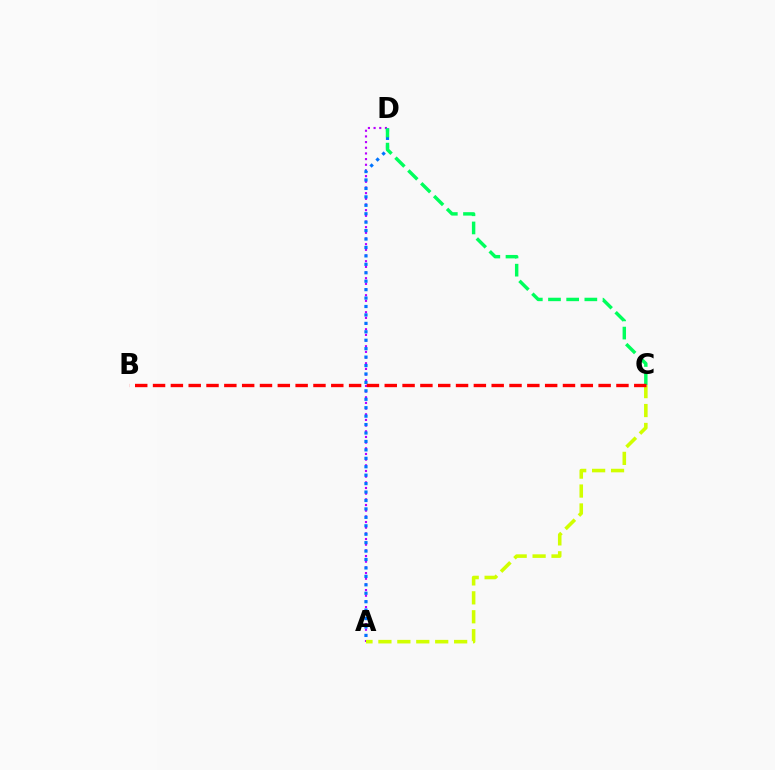{('A', 'D'): [{'color': '#b900ff', 'line_style': 'dotted', 'thickness': 1.54}, {'color': '#0074ff', 'line_style': 'dotted', 'thickness': 2.29}], ('C', 'D'): [{'color': '#00ff5c', 'line_style': 'dashed', 'thickness': 2.47}], ('A', 'C'): [{'color': '#d1ff00', 'line_style': 'dashed', 'thickness': 2.57}], ('B', 'C'): [{'color': '#ff0000', 'line_style': 'dashed', 'thickness': 2.42}]}